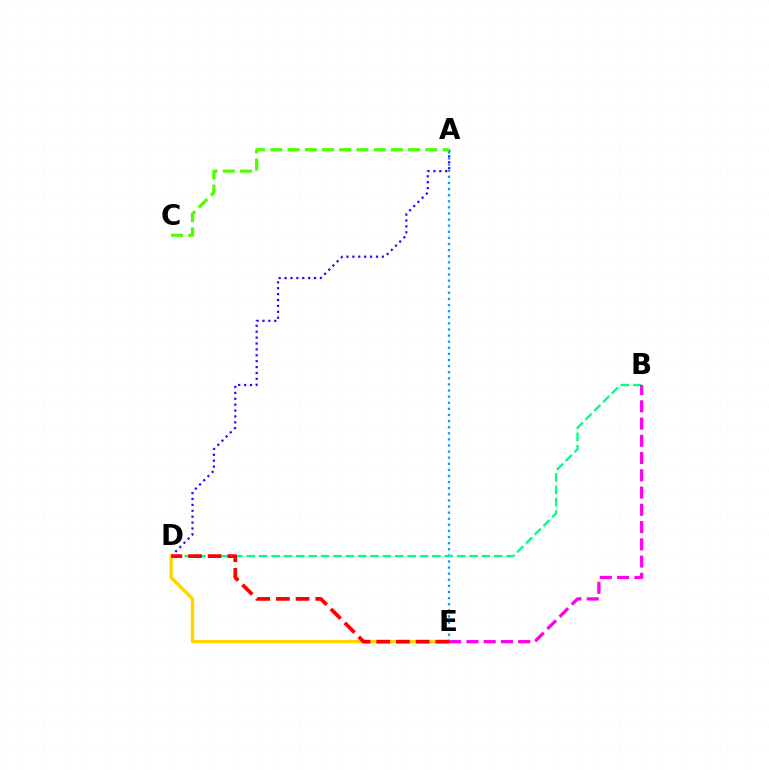{('A', 'D'): [{'color': '#3700ff', 'line_style': 'dotted', 'thickness': 1.6}], ('D', 'E'): [{'color': '#ffd500', 'line_style': 'solid', 'thickness': 2.45}, {'color': '#ff0000', 'line_style': 'dashed', 'thickness': 2.67}], ('A', 'E'): [{'color': '#009eff', 'line_style': 'dotted', 'thickness': 1.66}], ('B', 'D'): [{'color': '#00ff86', 'line_style': 'dashed', 'thickness': 1.68}], ('A', 'C'): [{'color': '#4fff00', 'line_style': 'dashed', 'thickness': 2.34}], ('B', 'E'): [{'color': '#ff00ed', 'line_style': 'dashed', 'thickness': 2.34}]}